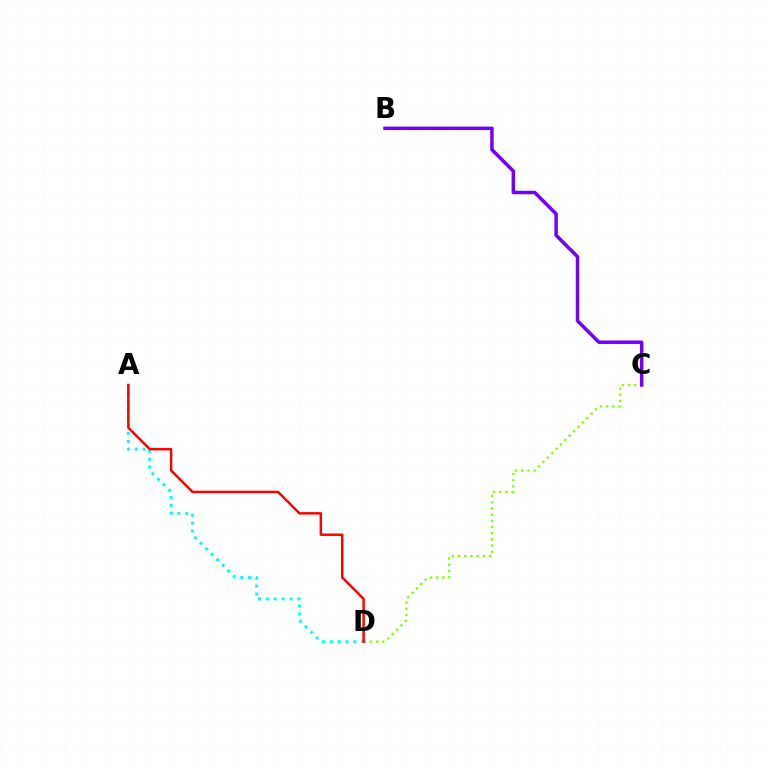{('A', 'D'): [{'color': '#00fff6', 'line_style': 'dotted', 'thickness': 2.13}, {'color': '#ff0000', 'line_style': 'solid', 'thickness': 1.77}], ('C', 'D'): [{'color': '#84ff00', 'line_style': 'dotted', 'thickness': 1.68}], ('B', 'C'): [{'color': '#7200ff', 'line_style': 'solid', 'thickness': 2.51}]}